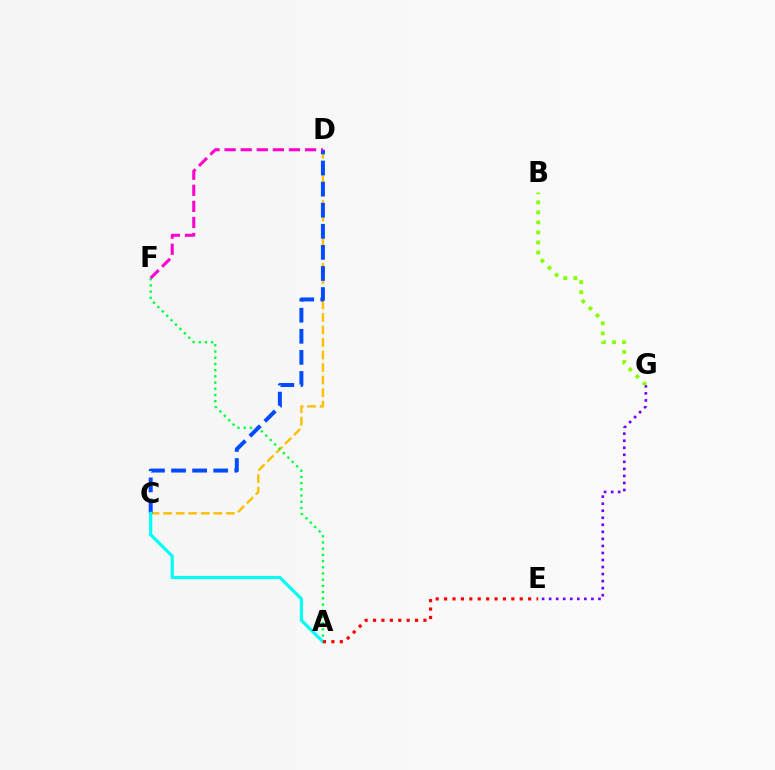{('C', 'D'): [{'color': '#ffbd00', 'line_style': 'dashed', 'thickness': 1.7}, {'color': '#004bff', 'line_style': 'dashed', 'thickness': 2.86}], ('A', 'F'): [{'color': '#00ff39', 'line_style': 'dotted', 'thickness': 1.69}], ('D', 'F'): [{'color': '#ff00cf', 'line_style': 'dashed', 'thickness': 2.19}], ('E', 'G'): [{'color': '#7200ff', 'line_style': 'dotted', 'thickness': 1.91}], ('B', 'G'): [{'color': '#84ff00', 'line_style': 'dotted', 'thickness': 2.72}], ('A', 'C'): [{'color': '#00fff6', 'line_style': 'solid', 'thickness': 2.3}], ('A', 'E'): [{'color': '#ff0000', 'line_style': 'dotted', 'thickness': 2.28}]}